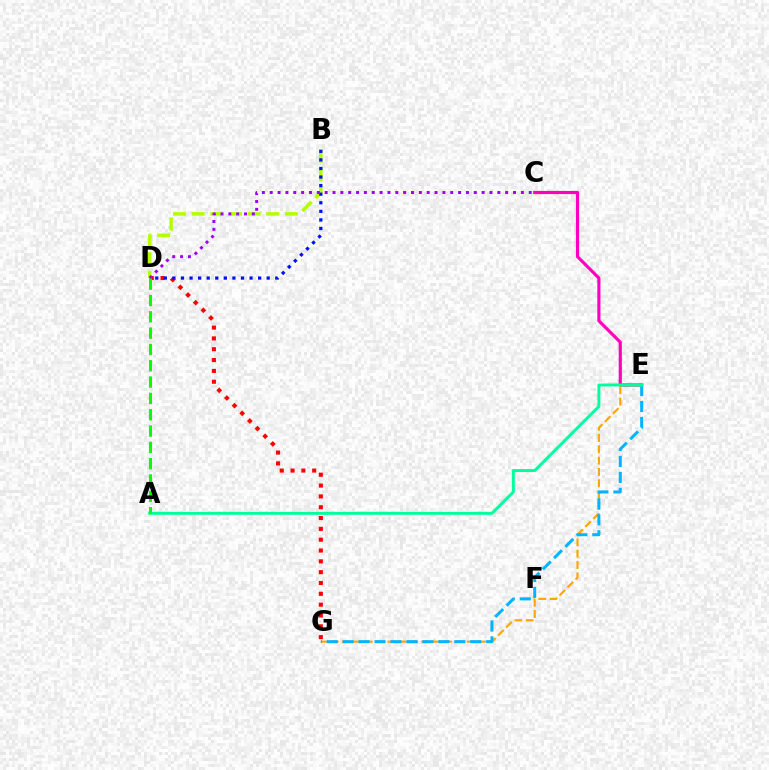{('D', 'G'): [{'color': '#ff0000', 'line_style': 'dotted', 'thickness': 2.94}], ('C', 'E'): [{'color': '#ff00bd', 'line_style': 'solid', 'thickness': 2.27}], ('E', 'G'): [{'color': '#ffa500', 'line_style': 'dashed', 'thickness': 1.54}, {'color': '#00b5ff', 'line_style': 'dashed', 'thickness': 2.17}], ('B', 'D'): [{'color': '#b3ff00', 'line_style': 'dashed', 'thickness': 2.53}, {'color': '#0010ff', 'line_style': 'dotted', 'thickness': 2.33}], ('A', 'E'): [{'color': '#00ff9d', 'line_style': 'solid', 'thickness': 2.11}], ('C', 'D'): [{'color': '#9b00ff', 'line_style': 'dotted', 'thickness': 2.13}], ('A', 'D'): [{'color': '#08ff00', 'line_style': 'dashed', 'thickness': 2.22}]}